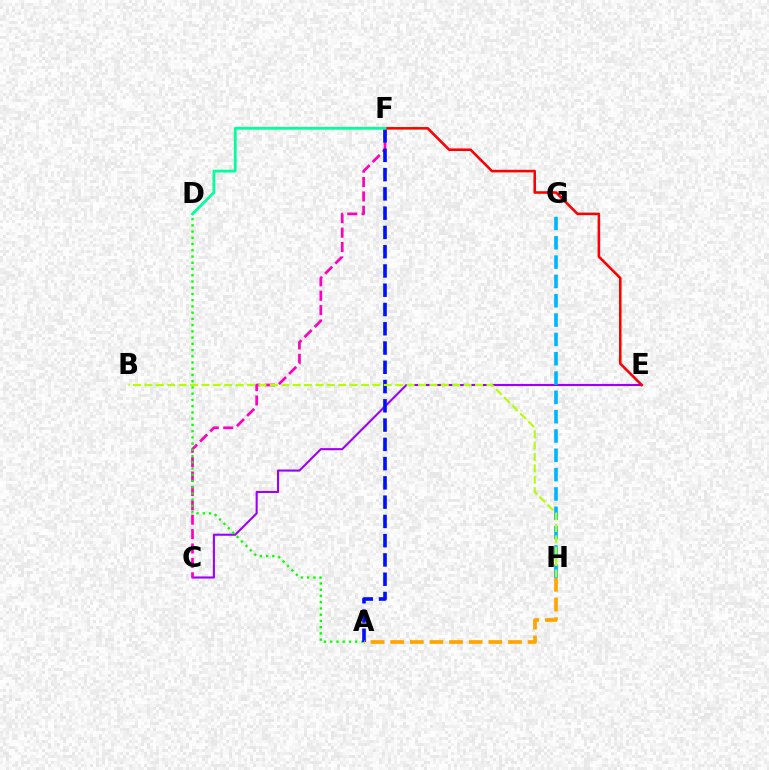{('C', 'E'): [{'color': '#9b00ff', 'line_style': 'solid', 'thickness': 1.51}], ('C', 'F'): [{'color': '#ff00bd', 'line_style': 'dashed', 'thickness': 1.96}], ('A', 'D'): [{'color': '#08ff00', 'line_style': 'dotted', 'thickness': 1.69}], ('A', 'F'): [{'color': '#0010ff', 'line_style': 'dashed', 'thickness': 2.62}], ('G', 'H'): [{'color': '#00b5ff', 'line_style': 'dashed', 'thickness': 2.62}], ('B', 'H'): [{'color': '#b3ff00', 'line_style': 'dashed', 'thickness': 1.55}], ('E', 'F'): [{'color': '#ff0000', 'line_style': 'solid', 'thickness': 1.85}], ('A', 'H'): [{'color': '#ffa500', 'line_style': 'dashed', 'thickness': 2.67}], ('D', 'F'): [{'color': '#00ff9d', 'line_style': 'solid', 'thickness': 1.99}]}